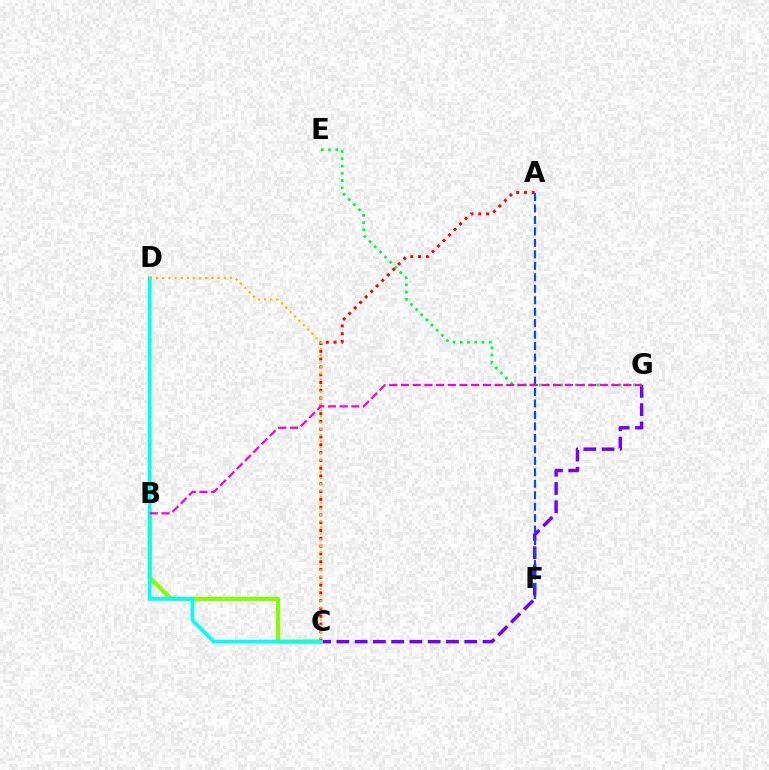{('C', 'G'): [{'color': '#7200ff', 'line_style': 'dashed', 'thickness': 2.48}], ('B', 'C'): [{'color': '#84ff00', 'line_style': 'solid', 'thickness': 2.93}], ('E', 'G'): [{'color': '#00ff39', 'line_style': 'dotted', 'thickness': 1.97}], ('A', 'F'): [{'color': '#004bff', 'line_style': 'dashed', 'thickness': 1.56}], ('A', 'C'): [{'color': '#ff0000', 'line_style': 'dotted', 'thickness': 2.12}], ('C', 'D'): [{'color': '#00fff6', 'line_style': 'solid', 'thickness': 2.65}, {'color': '#ffbd00', 'line_style': 'dotted', 'thickness': 1.67}], ('B', 'G'): [{'color': '#ff00cf', 'line_style': 'dashed', 'thickness': 1.59}]}